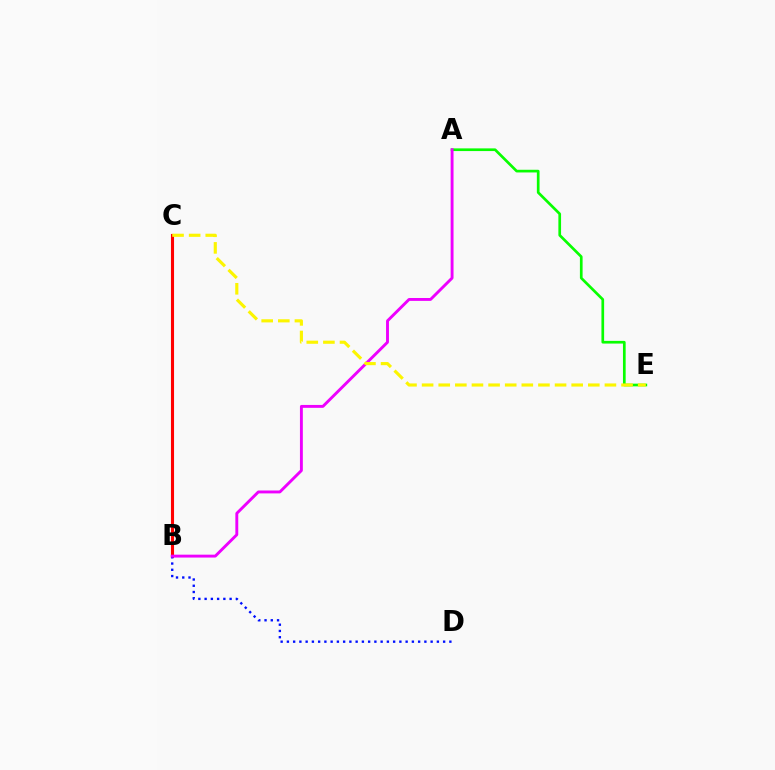{('B', 'C'): [{'color': '#00fff6', 'line_style': 'solid', 'thickness': 1.96}, {'color': '#ff0000', 'line_style': 'solid', 'thickness': 2.23}], ('A', 'E'): [{'color': '#08ff00', 'line_style': 'solid', 'thickness': 1.93}], ('B', 'D'): [{'color': '#0010ff', 'line_style': 'dotted', 'thickness': 1.7}], ('A', 'B'): [{'color': '#ee00ff', 'line_style': 'solid', 'thickness': 2.09}], ('C', 'E'): [{'color': '#fcf500', 'line_style': 'dashed', 'thickness': 2.26}]}